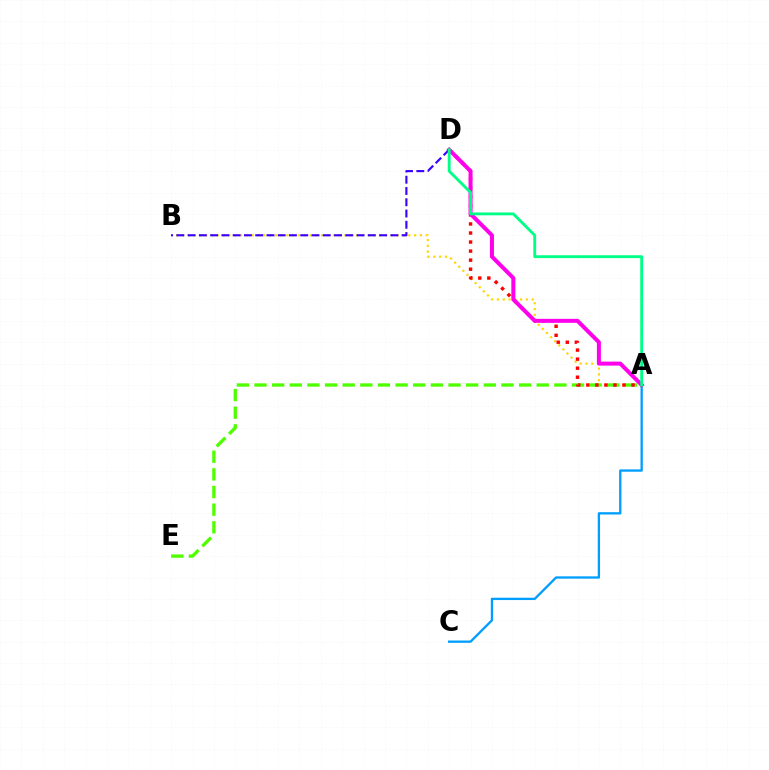{('A', 'C'): [{'color': '#009eff', 'line_style': 'solid', 'thickness': 1.67}], ('A', 'B'): [{'color': '#ffd500', 'line_style': 'dotted', 'thickness': 1.58}], ('A', 'E'): [{'color': '#4fff00', 'line_style': 'dashed', 'thickness': 2.4}], ('A', 'D'): [{'color': '#ff0000', 'line_style': 'dotted', 'thickness': 2.46}, {'color': '#ff00ed', 'line_style': 'solid', 'thickness': 2.88}, {'color': '#00ff86', 'line_style': 'solid', 'thickness': 2.06}], ('B', 'D'): [{'color': '#3700ff', 'line_style': 'dashed', 'thickness': 1.53}]}